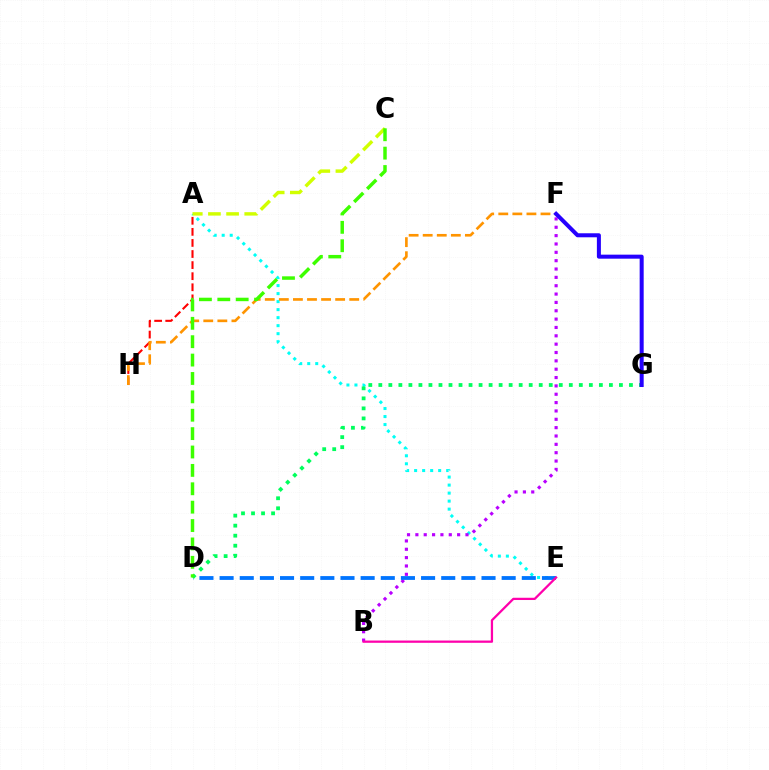{('A', 'E'): [{'color': '#00fff6', 'line_style': 'dotted', 'thickness': 2.18}], ('B', 'F'): [{'color': '#b900ff', 'line_style': 'dotted', 'thickness': 2.27}], ('A', 'H'): [{'color': '#ff0000', 'line_style': 'dashed', 'thickness': 1.51}], ('D', 'E'): [{'color': '#0074ff', 'line_style': 'dashed', 'thickness': 2.74}], ('B', 'E'): [{'color': '#ff00ac', 'line_style': 'solid', 'thickness': 1.62}], ('D', 'G'): [{'color': '#00ff5c', 'line_style': 'dotted', 'thickness': 2.72}], ('F', 'H'): [{'color': '#ff9400', 'line_style': 'dashed', 'thickness': 1.91}], ('A', 'C'): [{'color': '#d1ff00', 'line_style': 'dashed', 'thickness': 2.47}], ('C', 'D'): [{'color': '#3dff00', 'line_style': 'dashed', 'thickness': 2.5}], ('F', 'G'): [{'color': '#2500ff', 'line_style': 'solid', 'thickness': 2.89}]}